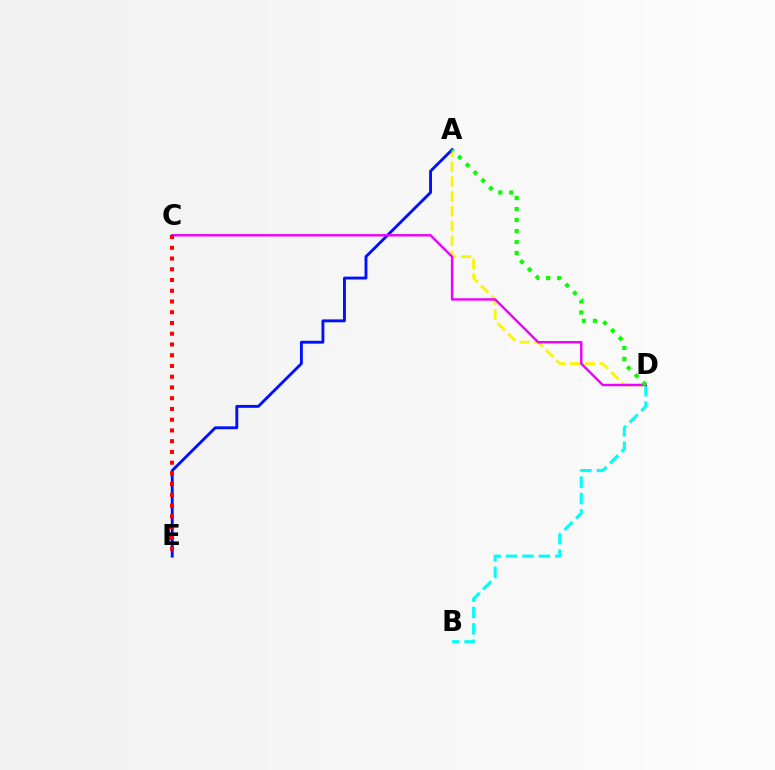{('A', 'D'): [{'color': '#fcf500', 'line_style': 'dashed', 'thickness': 2.02}, {'color': '#08ff00', 'line_style': 'dotted', 'thickness': 2.99}], ('B', 'D'): [{'color': '#00fff6', 'line_style': 'dashed', 'thickness': 2.22}], ('A', 'E'): [{'color': '#0010ff', 'line_style': 'solid', 'thickness': 2.07}], ('C', 'D'): [{'color': '#ee00ff', 'line_style': 'solid', 'thickness': 1.73}], ('C', 'E'): [{'color': '#ff0000', 'line_style': 'dotted', 'thickness': 2.92}]}